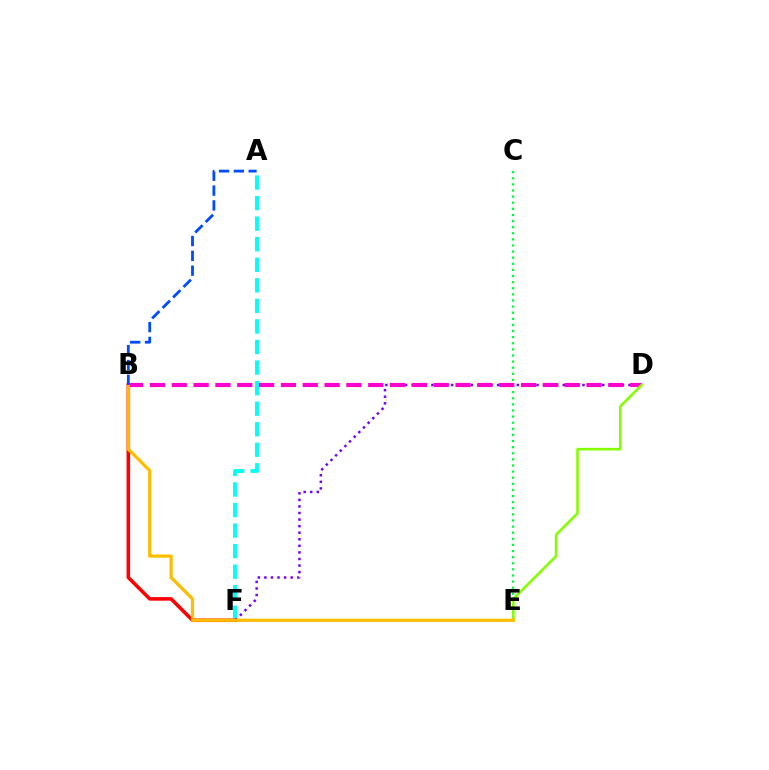{('A', 'F'): [{'color': '#00fff6', 'line_style': 'dashed', 'thickness': 2.79}], ('D', 'F'): [{'color': '#7200ff', 'line_style': 'dotted', 'thickness': 1.78}], ('B', 'F'): [{'color': '#ff0000', 'line_style': 'solid', 'thickness': 2.57}], ('C', 'E'): [{'color': '#00ff39', 'line_style': 'dotted', 'thickness': 1.66}], ('B', 'D'): [{'color': '#ff00cf', 'line_style': 'dashed', 'thickness': 2.97}], ('D', 'E'): [{'color': '#84ff00', 'line_style': 'solid', 'thickness': 1.88}], ('B', 'E'): [{'color': '#ffbd00', 'line_style': 'solid', 'thickness': 2.31}], ('A', 'B'): [{'color': '#004bff', 'line_style': 'dashed', 'thickness': 2.01}]}